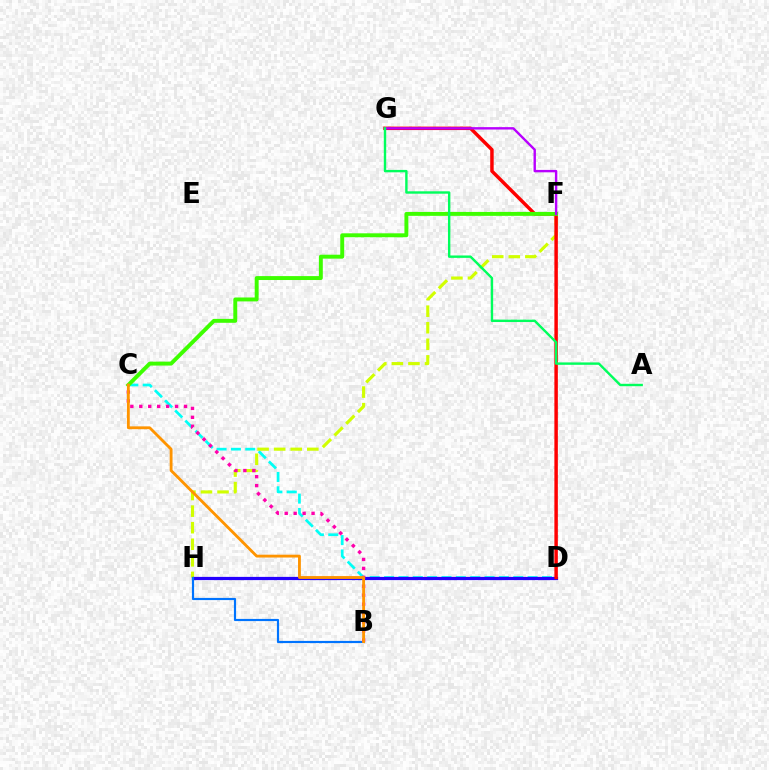{('C', 'D'): [{'color': '#00fff6', 'line_style': 'dashed', 'thickness': 1.95}], ('F', 'H'): [{'color': '#d1ff00', 'line_style': 'dashed', 'thickness': 2.25}], ('D', 'H'): [{'color': '#2500ff', 'line_style': 'solid', 'thickness': 2.32}], ('D', 'G'): [{'color': '#ff0000', 'line_style': 'solid', 'thickness': 2.49}], ('C', 'F'): [{'color': '#3dff00', 'line_style': 'solid', 'thickness': 2.82}], ('B', 'H'): [{'color': '#0074ff', 'line_style': 'solid', 'thickness': 1.56}], ('B', 'C'): [{'color': '#ff00ac', 'line_style': 'dotted', 'thickness': 2.43}, {'color': '#ff9400', 'line_style': 'solid', 'thickness': 2.04}], ('F', 'G'): [{'color': '#b900ff', 'line_style': 'solid', 'thickness': 1.73}], ('A', 'G'): [{'color': '#00ff5c', 'line_style': 'solid', 'thickness': 1.73}]}